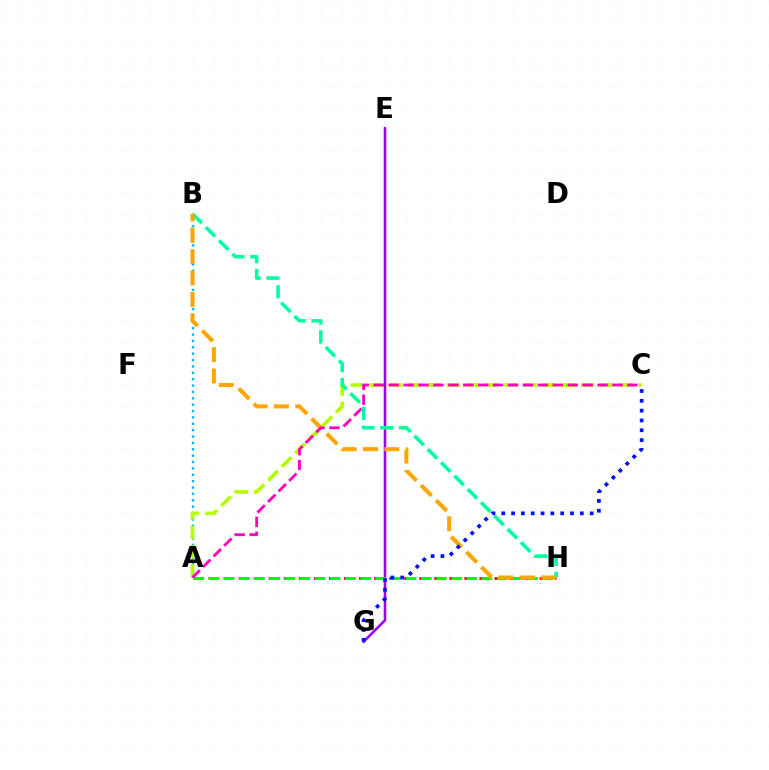{('A', 'H'): [{'color': '#ff0000', 'line_style': 'dashed', 'thickness': 2.04}, {'color': '#08ff00', 'line_style': 'dashed', 'thickness': 2.06}], ('A', 'B'): [{'color': '#00b5ff', 'line_style': 'dotted', 'thickness': 1.73}], ('A', 'C'): [{'color': '#b3ff00', 'line_style': 'dashed', 'thickness': 2.61}, {'color': '#ff00bd', 'line_style': 'dashed', 'thickness': 2.03}], ('E', 'G'): [{'color': '#9b00ff', 'line_style': 'solid', 'thickness': 1.85}], ('B', 'H'): [{'color': '#00ff9d', 'line_style': 'dashed', 'thickness': 2.56}, {'color': '#ffa500', 'line_style': 'dashed', 'thickness': 2.9}], ('C', 'G'): [{'color': '#0010ff', 'line_style': 'dotted', 'thickness': 2.67}]}